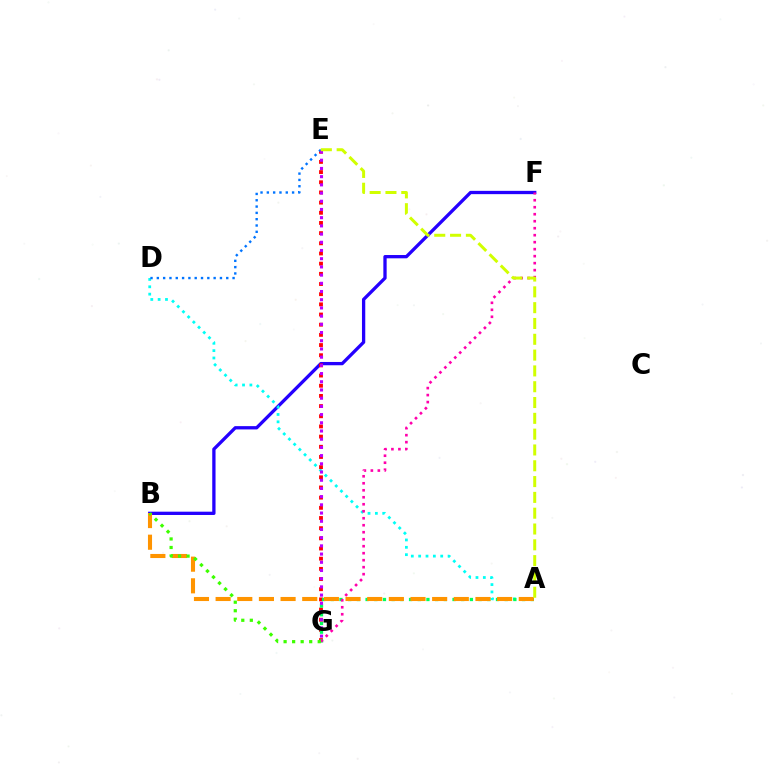{('B', 'F'): [{'color': '#2500ff', 'line_style': 'solid', 'thickness': 2.37}], ('A', 'D'): [{'color': '#00fff6', 'line_style': 'dotted', 'thickness': 2.0}], ('E', 'G'): [{'color': '#ff0000', 'line_style': 'dotted', 'thickness': 2.76}, {'color': '#b900ff', 'line_style': 'dotted', 'thickness': 2.23}], ('D', 'E'): [{'color': '#0074ff', 'line_style': 'dotted', 'thickness': 1.71}], ('A', 'G'): [{'color': '#00ff5c', 'line_style': 'dotted', 'thickness': 2.36}], ('A', 'B'): [{'color': '#ff9400', 'line_style': 'dashed', 'thickness': 2.94}], ('F', 'G'): [{'color': '#ff00ac', 'line_style': 'dotted', 'thickness': 1.9}], ('B', 'G'): [{'color': '#3dff00', 'line_style': 'dotted', 'thickness': 2.32}], ('A', 'E'): [{'color': '#d1ff00', 'line_style': 'dashed', 'thickness': 2.15}]}